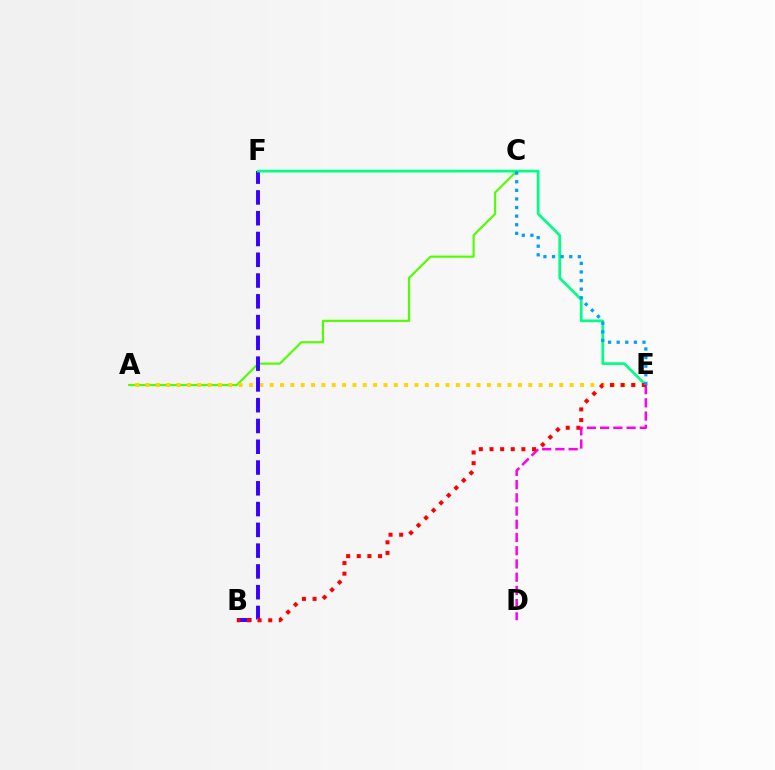{('A', 'C'): [{'color': '#4fff00', 'line_style': 'solid', 'thickness': 1.55}], ('A', 'E'): [{'color': '#ffd500', 'line_style': 'dotted', 'thickness': 2.81}], ('B', 'F'): [{'color': '#3700ff', 'line_style': 'dashed', 'thickness': 2.82}], ('E', 'F'): [{'color': '#00ff86', 'line_style': 'solid', 'thickness': 1.95}], ('D', 'E'): [{'color': '#ff00ed', 'line_style': 'dashed', 'thickness': 1.8}], ('B', 'E'): [{'color': '#ff0000', 'line_style': 'dotted', 'thickness': 2.89}], ('C', 'E'): [{'color': '#009eff', 'line_style': 'dotted', 'thickness': 2.34}]}